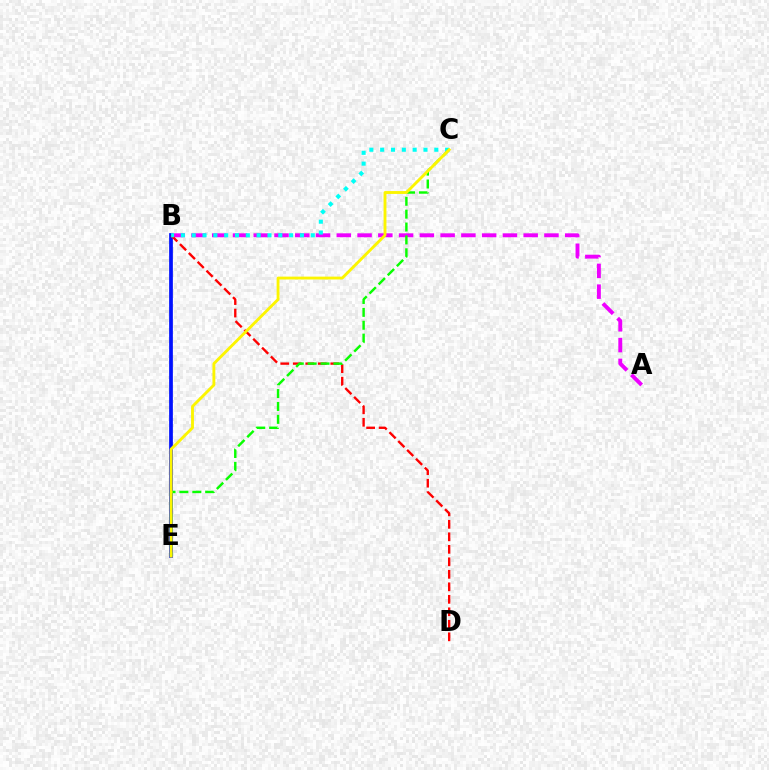{('B', 'E'): [{'color': '#0010ff', 'line_style': 'solid', 'thickness': 2.69}], ('A', 'B'): [{'color': '#ee00ff', 'line_style': 'dashed', 'thickness': 2.82}], ('B', 'D'): [{'color': '#ff0000', 'line_style': 'dashed', 'thickness': 1.7}], ('B', 'C'): [{'color': '#00fff6', 'line_style': 'dotted', 'thickness': 2.94}], ('C', 'E'): [{'color': '#08ff00', 'line_style': 'dashed', 'thickness': 1.75}, {'color': '#fcf500', 'line_style': 'solid', 'thickness': 2.07}]}